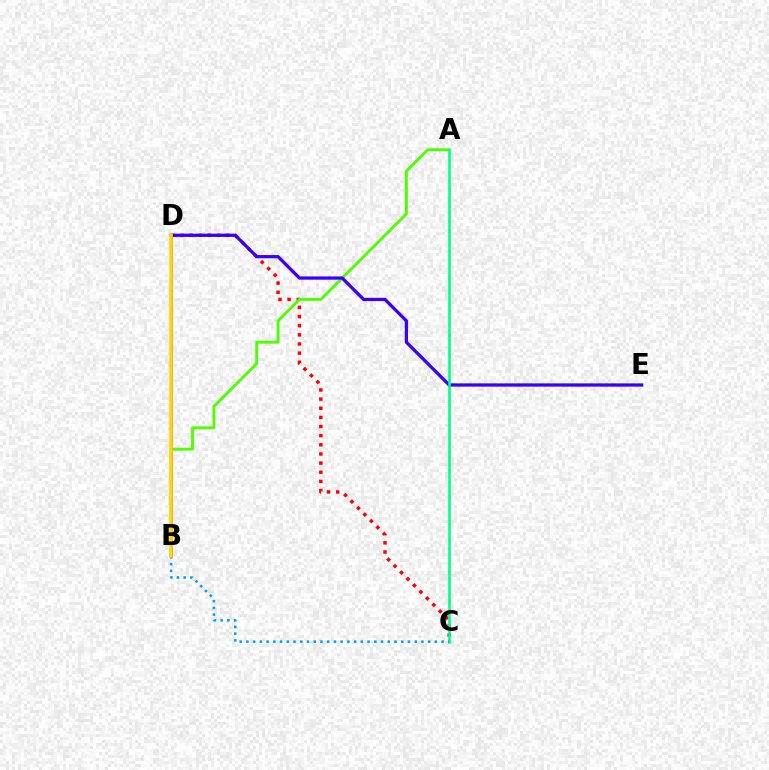{('C', 'D'): [{'color': '#ff0000', 'line_style': 'dotted', 'thickness': 2.48}], ('A', 'B'): [{'color': '#4fff00', 'line_style': 'solid', 'thickness': 2.06}], ('D', 'E'): [{'color': '#3700ff', 'line_style': 'solid', 'thickness': 2.34}], ('A', 'C'): [{'color': '#00ff86', 'line_style': 'solid', 'thickness': 1.86}], ('B', 'C'): [{'color': '#009eff', 'line_style': 'dotted', 'thickness': 1.83}], ('B', 'D'): [{'color': '#ff00ed', 'line_style': 'solid', 'thickness': 1.94}, {'color': '#ffd500', 'line_style': 'solid', 'thickness': 2.54}]}